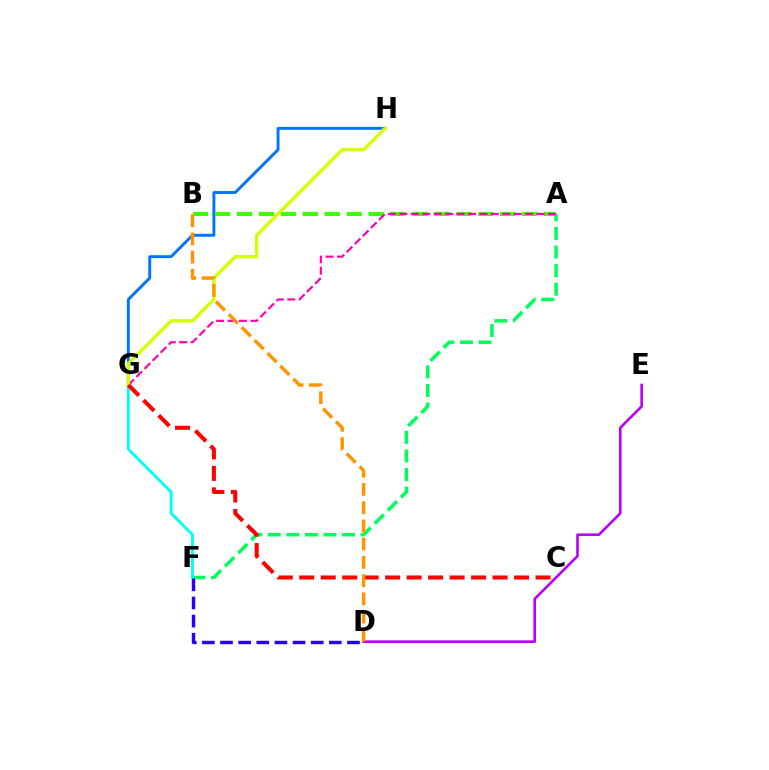{('G', 'H'): [{'color': '#0074ff', 'line_style': 'solid', 'thickness': 2.09}, {'color': '#d1ff00', 'line_style': 'solid', 'thickness': 2.4}], ('A', 'F'): [{'color': '#00ff5c', 'line_style': 'dashed', 'thickness': 2.53}], ('F', 'G'): [{'color': '#00fff6', 'line_style': 'solid', 'thickness': 2.08}], ('A', 'B'): [{'color': '#3dff00', 'line_style': 'dashed', 'thickness': 2.98}], ('A', 'G'): [{'color': '#ff00ac', 'line_style': 'dashed', 'thickness': 1.55}], ('D', 'F'): [{'color': '#2500ff', 'line_style': 'dashed', 'thickness': 2.46}], ('D', 'E'): [{'color': '#b900ff', 'line_style': 'solid', 'thickness': 1.9}], ('C', 'G'): [{'color': '#ff0000', 'line_style': 'dashed', 'thickness': 2.92}], ('B', 'D'): [{'color': '#ff9400', 'line_style': 'dashed', 'thickness': 2.48}]}